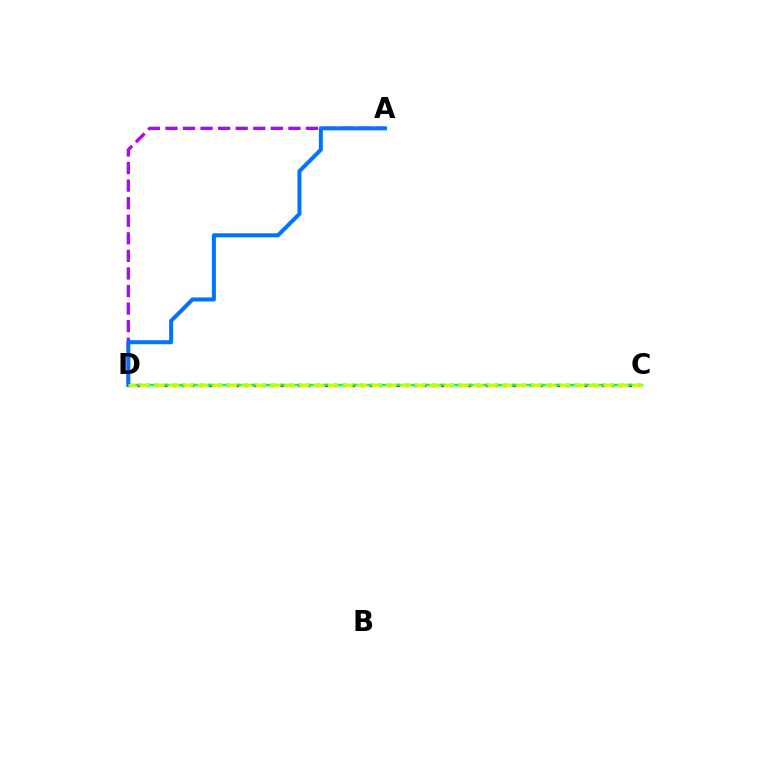{('A', 'D'): [{'color': '#b900ff', 'line_style': 'dashed', 'thickness': 2.39}, {'color': '#0074ff', 'line_style': 'solid', 'thickness': 2.89}], ('C', 'D'): [{'color': '#ff0000', 'line_style': 'dotted', 'thickness': 2.43}, {'color': '#00ff5c', 'line_style': 'solid', 'thickness': 1.77}, {'color': '#d1ff00', 'line_style': 'dashed', 'thickness': 1.97}]}